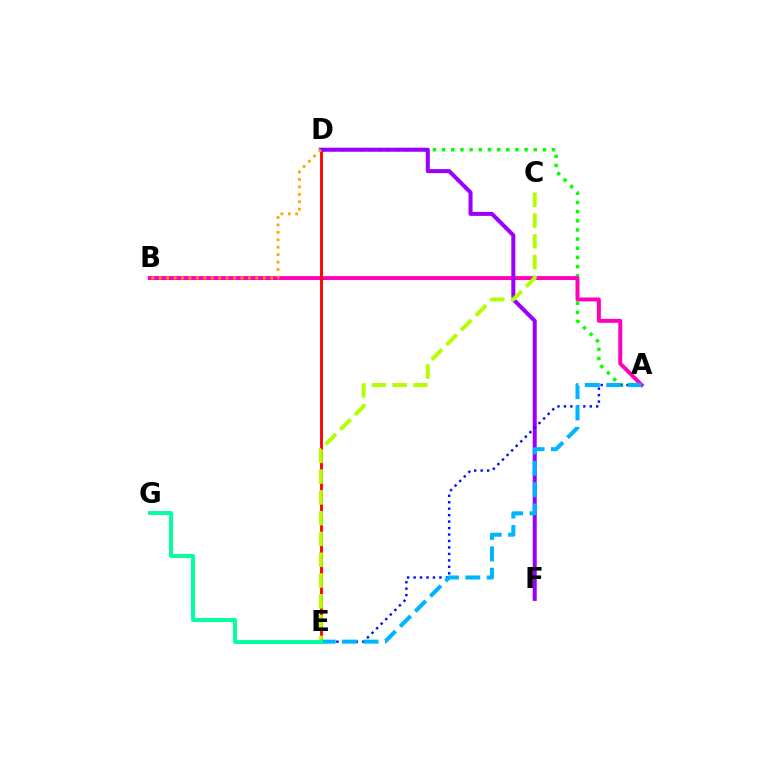{('A', 'D'): [{'color': '#08ff00', 'line_style': 'dotted', 'thickness': 2.49}], ('A', 'B'): [{'color': '#ff00bd', 'line_style': 'solid', 'thickness': 2.84}], ('D', 'E'): [{'color': '#ff0000', 'line_style': 'solid', 'thickness': 2.05}], ('D', 'F'): [{'color': '#9b00ff', 'line_style': 'solid', 'thickness': 2.9}], ('A', 'E'): [{'color': '#0010ff', 'line_style': 'dotted', 'thickness': 1.76}, {'color': '#00b5ff', 'line_style': 'dashed', 'thickness': 2.91}], ('C', 'E'): [{'color': '#b3ff00', 'line_style': 'dashed', 'thickness': 2.82}], ('B', 'D'): [{'color': '#ffa500', 'line_style': 'dotted', 'thickness': 2.02}], ('E', 'G'): [{'color': '#00ff9d', 'line_style': 'solid', 'thickness': 2.81}]}